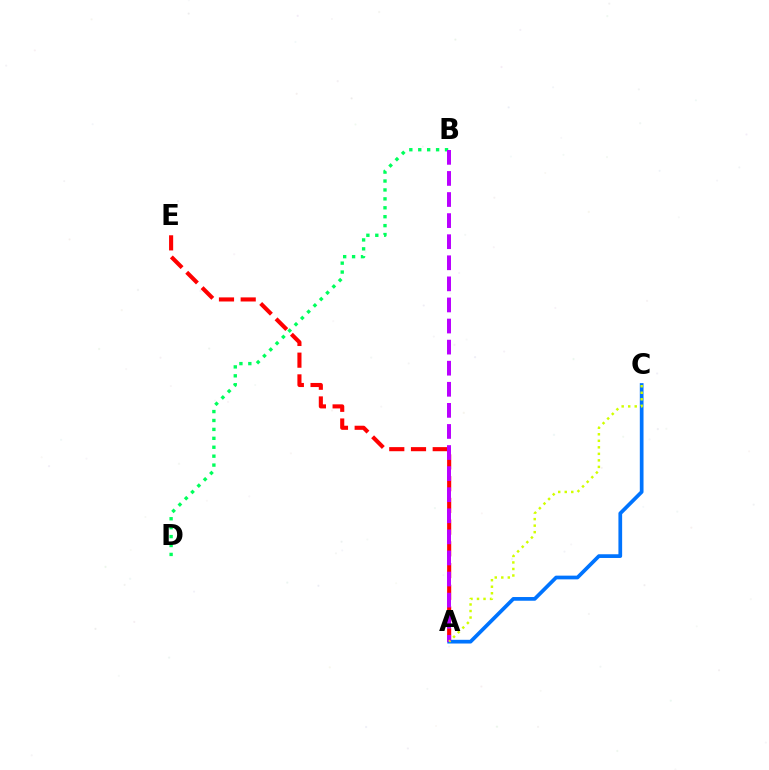{('A', 'E'): [{'color': '#ff0000', 'line_style': 'dashed', 'thickness': 2.95}], ('A', 'C'): [{'color': '#0074ff', 'line_style': 'solid', 'thickness': 2.67}, {'color': '#d1ff00', 'line_style': 'dotted', 'thickness': 1.77}], ('B', 'D'): [{'color': '#00ff5c', 'line_style': 'dotted', 'thickness': 2.42}], ('A', 'B'): [{'color': '#b900ff', 'line_style': 'dashed', 'thickness': 2.86}]}